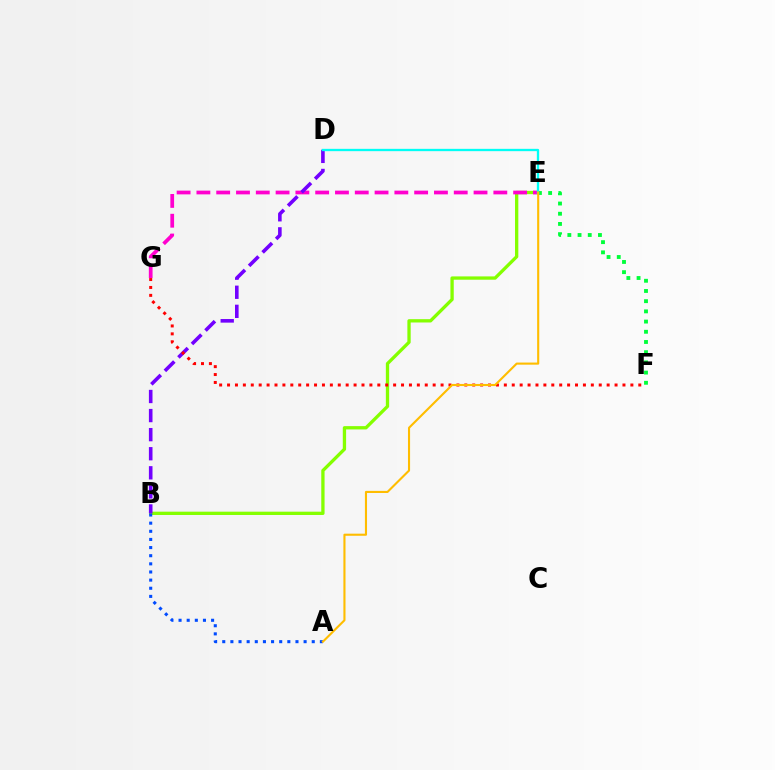{('B', 'E'): [{'color': '#84ff00', 'line_style': 'solid', 'thickness': 2.38}], ('A', 'B'): [{'color': '#004bff', 'line_style': 'dotted', 'thickness': 2.21}], ('E', 'F'): [{'color': '#00ff39', 'line_style': 'dotted', 'thickness': 2.77}], ('E', 'G'): [{'color': '#ff00cf', 'line_style': 'dashed', 'thickness': 2.69}], ('B', 'D'): [{'color': '#7200ff', 'line_style': 'dashed', 'thickness': 2.59}], ('D', 'E'): [{'color': '#00fff6', 'line_style': 'solid', 'thickness': 1.67}], ('F', 'G'): [{'color': '#ff0000', 'line_style': 'dotted', 'thickness': 2.15}], ('A', 'E'): [{'color': '#ffbd00', 'line_style': 'solid', 'thickness': 1.52}]}